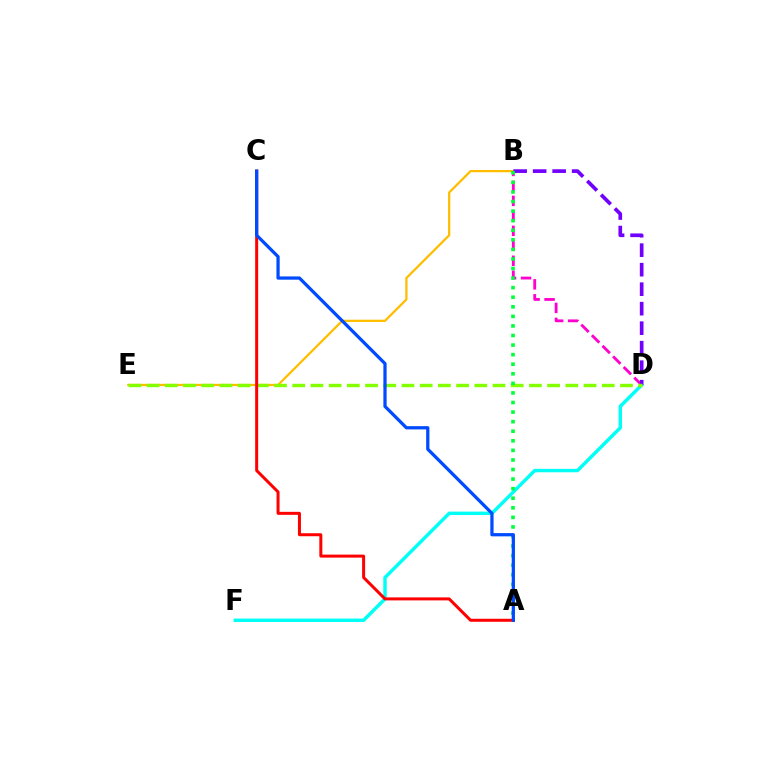{('B', 'E'): [{'color': '#ffbd00', 'line_style': 'solid', 'thickness': 1.62}], ('D', 'F'): [{'color': '#00fff6', 'line_style': 'solid', 'thickness': 2.47}], ('B', 'D'): [{'color': '#ff00cf', 'line_style': 'dashed', 'thickness': 2.04}, {'color': '#7200ff', 'line_style': 'dashed', 'thickness': 2.65}], ('D', 'E'): [{'color': '#84ff00', 'line_style': 'dashed', 'thickness': 2.47}], ('A', 'B'): [{'color': '#00ff39', 'line_style': 'dotted', 'thickness': 2.6}], ('A', 'C'): [{'color': '#ff0000', 'line_style': 'solid', 'thickness': 2.16}, {'color': '#004bff', 'line_style': 'solid', 'thickness': 2.34}]}